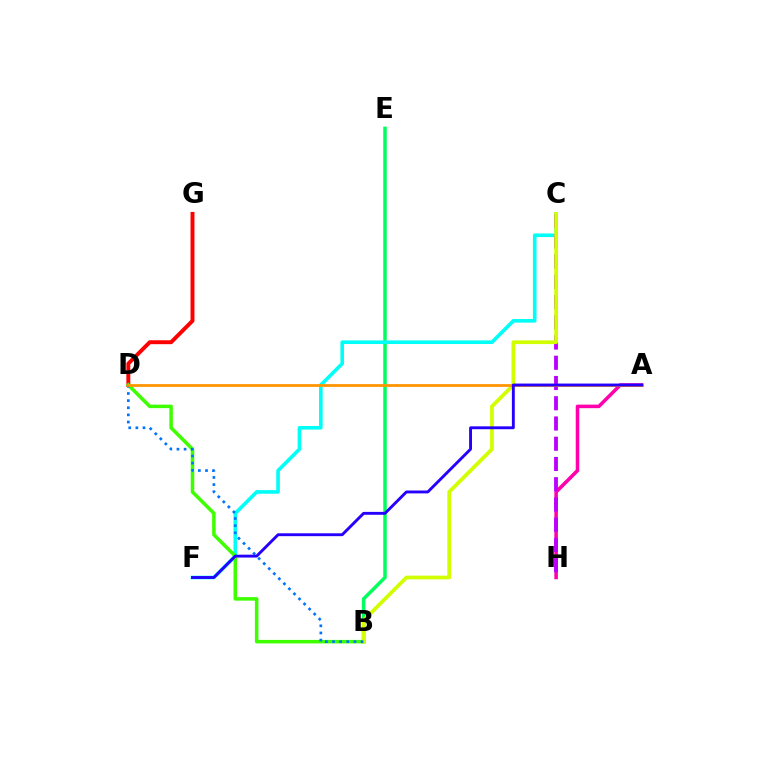{('B', 'E'): [{'color': '#00ff5c', 'line_style': 'solid', 'thickness': 2.51}], ('A', 'H'): [{'color': '#ff00ac', 'line_style': 'solid', 'thickness': 2.55}], ('C', 'F'): [{'color': '#00fff6', 'line_style': 'solid', 'thickness': 2.6}], ('C', 'H'): [{'color': '#b900ff', 'line_style': 'dashed', 'thickness': 2.75}], ('D', 'G'): [{'color': '#ff0000', 'line_style': 'solid', 'thickness': 2.83}], ('B', 'D'): [{'color': '#3dff00', 'line_style': 'solid', 'thickness': 2.52}, {'color': '#0074ff', 'line_style': 'dotted', 'thickness': 1.94}], ('B', 'C'): [{'color': '#d1ff00', 'line_style': 'solid', 'thickness': 2.69}], ('A', 'D'): [{'color': '#ff9400', 'line_style': 'solid', 'thickness': 1.98}], ('A', 'F'): [{'color': '#2500ff', 'line_style': 'solid', 'thickness': 2.08}]}